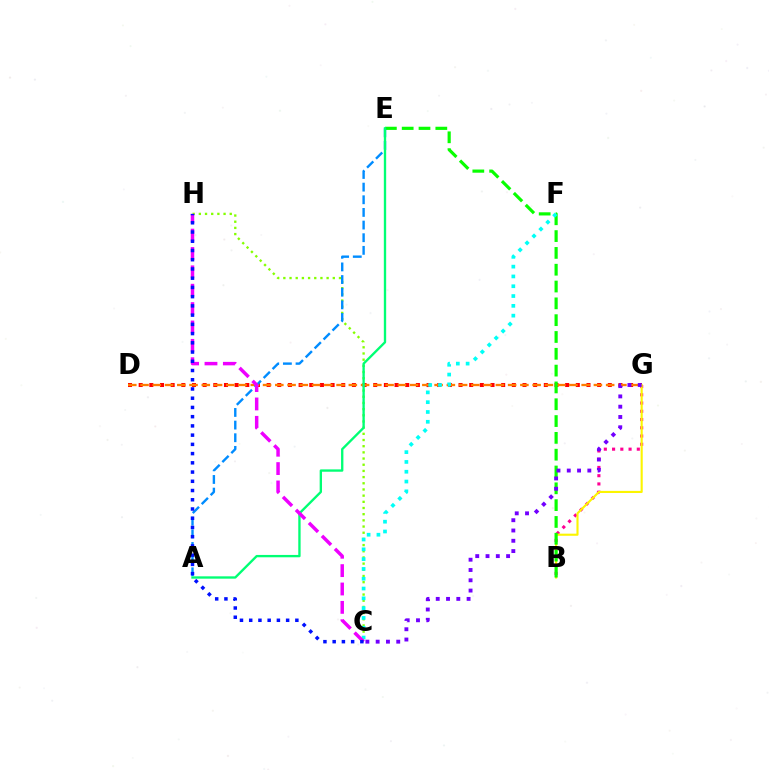{('C', 'H'): [{'color': '#84ff00', 'line_style': 'dotted', 'thickness': 1.68}, {'color': '#ee00ff', 'line_style': 'dashed', 'thickness': 2.5}, {'color': '#0010ff', 'line_style': 'dotted', 'thickness': 2.51}], ('D', 'G'): [{'color': '#ff0000', 'line_style': 'dotted', 'thickness': 2.9}, {'color': '#ff7c00', 'line_style': 'dashed', 'thickness': 1.66}], ('B', 'G'): [{'color': '#ff0094', 'line_style': 'dotted', 'thickness': 2.24}, {'color': '#fcf500', 'line_style': 'solid', 'thickness': 1.52}], ('B', 'E'): [{'color': '#08ff00', 'line_style': 'dashed', 'thickness': 2.28}], ('C', 'G'): [{'color': '#7200ff', 'line_style': 'dotted', 'thickness': 2.79}], ('A', 'E'): [{'color': '#008cff', 'line_style': 'dashed', 'thickness': 1.72}, {'color': '#00ff74', 'line_style': 'solid', 'thickness': 1.69}], ('C', 'F'): [{'color': '#00fff6', 'line_style': 'dotted', 'thickness': 2.66}]}